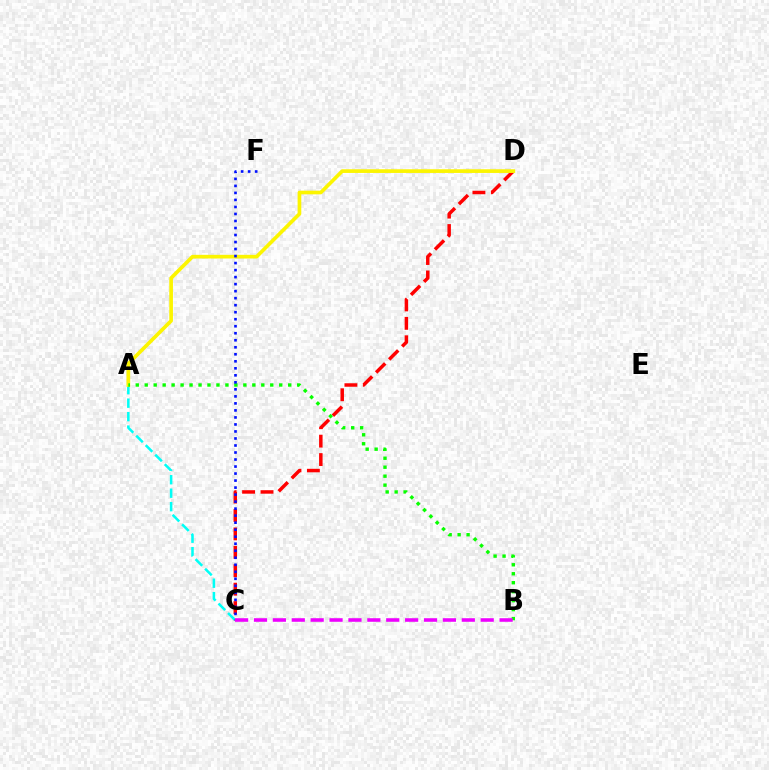{('C', 'D'): [{'color': '#ff0000', 'line_style': 'dashed', 'thickness': 2.5}], ('A', 'C'): [{'color': '#00fff6', 'line_style': 'dashed', 'thickness': 1.83}], ('A', 'D'): [{'color': '#fcf500', 'line_style': 'solid', 'thickness': 2.65}], ('A', 'B'): [{'color': '#08ff00', 'line_style': 'dotted', 'thickness': 2.44}], ('C', 'F'): [{'color': '#0010ff', 'line_style': 'dotted', 'thickness': 1.91}], ('B', 'C'): [{'color': '#ee00ff', 'line_style': 'dashed', 'thickness': 2.57}]}